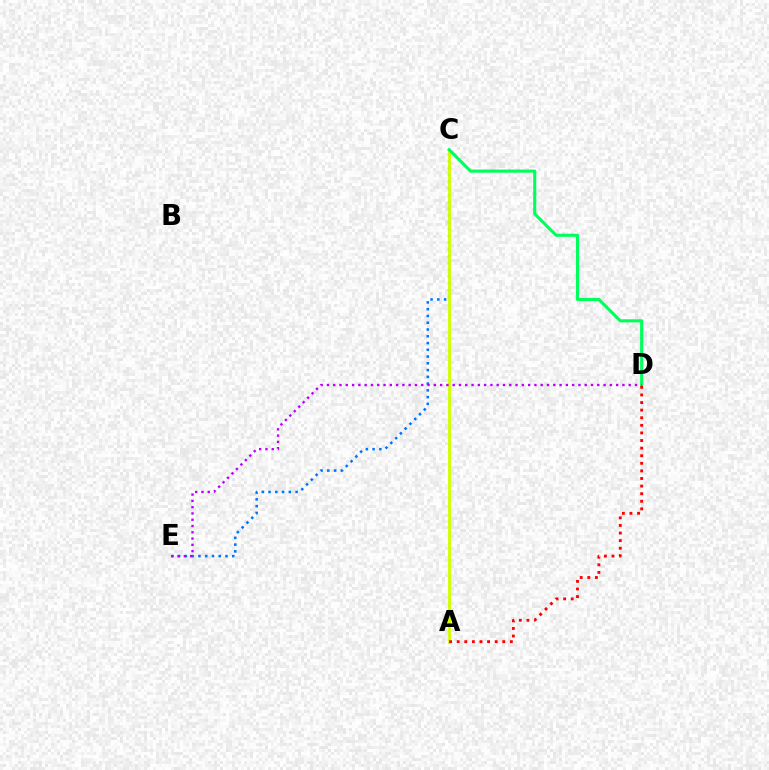{('C', 'E'): [{'color': '#0074ff', 'line_style': 'dotted', 'thickness': 1.84}], ('A', 'C'): [{'color': '#d1ff00', 'line_style': 'solid', 'thickness': 2.07}], ('C', 'D'): [{'color': '#00ff5c', 'line_style': 'solid', 'thickness': 2.24}], ('D', 'E'): [{'color': '#b900ff', 'line_style': 'dotted', 'thickness': 1.71}], ('A', 'D'): [{'color': '#ff0000', 'line_style': 'dotted', 'thickness': 2.06}]}